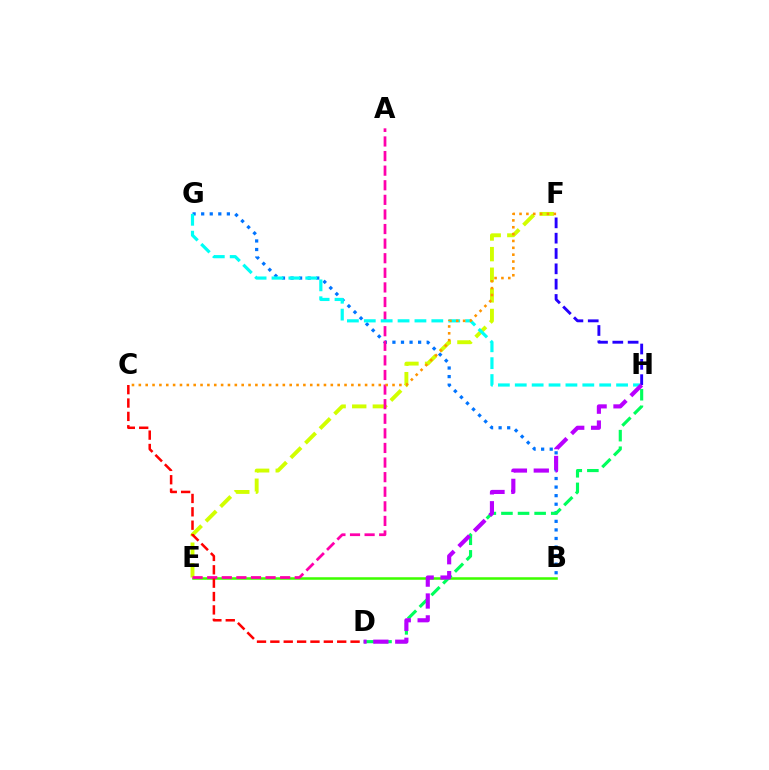{('B', 'E'): [{'color': '#3dff00', 'line_style': 'solid', 'thickness': 1.82}], ('B', 'G'): [{'color': '#0074ff', 'line_style': 'dotted', 'thickness': 2.33}], ('E', 'F'): [{'color': '#d1ff00', 'line_style': 'dashed', 'thickness': 2.8}], ('D', 'H'): [{'color': '#00ff5c', 'line_style': 'dashed', 'thickness': 2.25}, {'color': '#b900ff', 'line_style': 'dashed', 'thickness': 2.97}], ('A', 'E'): [{'color': '#ff00ac', 'line_style': 'dashed', 'thickness': 1.98}], ('C', 'D'): [{'color': '#ff0000', 'line_style': 'dashed', 'thickness': 1.82}], ('G', 'H'): [{'color': '#00fff6', 'line_style': 'dashed', 'thickness': 2.29}], ('F', 'H'): [{'color': '#2500ff', 'line_style': 'dashed', 'thickness': 2.08}], ('C', 'F'): [{'color': '#ff9400', 'line_style': 'dotted', 'thickness': 1.86}]}